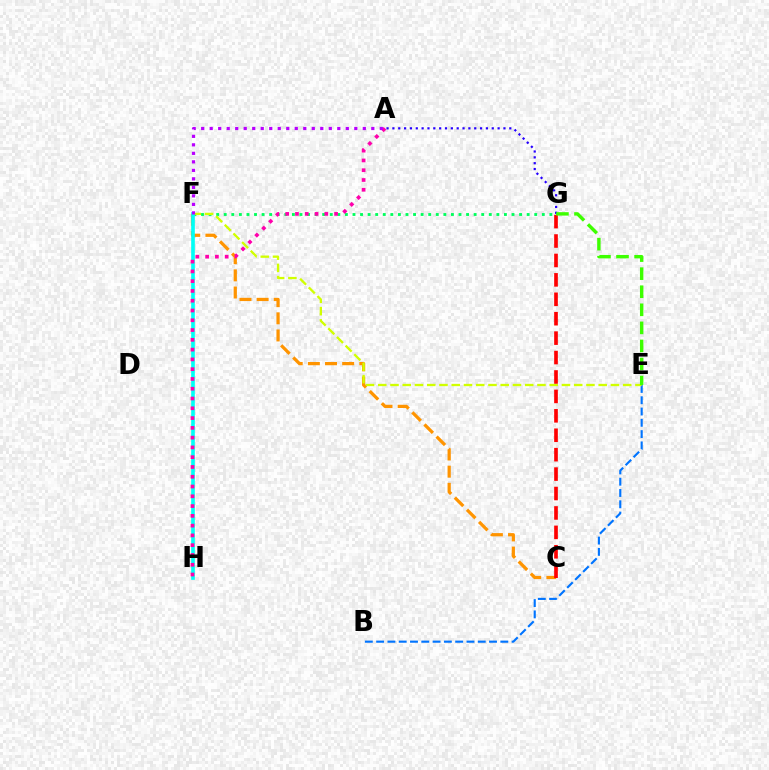{('F', 'G'): [{'color': '#00ff5c', 'line_style': 'dotted', 'thickness': 2.06}], ('A', 'G'): [{'color': '#2500ff', 'line_style': 'dotted', 'thickness': 1.59}], ('C', 'F'): [{'color': '#ff9400', 'line_style': 'dashed', 'thickness': 2.33}], ('B', 'E'): [{'color': '#0074ff', 'line_style': 'dashed', 'thickness': 1.53}], ('E', 'F'): [{'color': '#d1ff00', 'line_style': 'dashed', 'thickness': 1.66}], ('F', 'H'): [{'color': '#00fff6', 'line_style': 'solid', 'thickness': 2.62}], ('C', 'G'): [{'color': '#ff0000', 'line_style': 'dashed', 'thickness': 2.64}], ('E', 'G'): [{'color': '#3dff00', 'line_style': 'dashed', 'thickness': 2.45}], ('A', 'H'): [{'color': '#ff00ac', 'line_style': 'dotted', 'thickness': 2.66}], ('A', 'F'): [{'color': '#b900ff', 'line_style': 'dotted', 'thickness': 2.31}]}